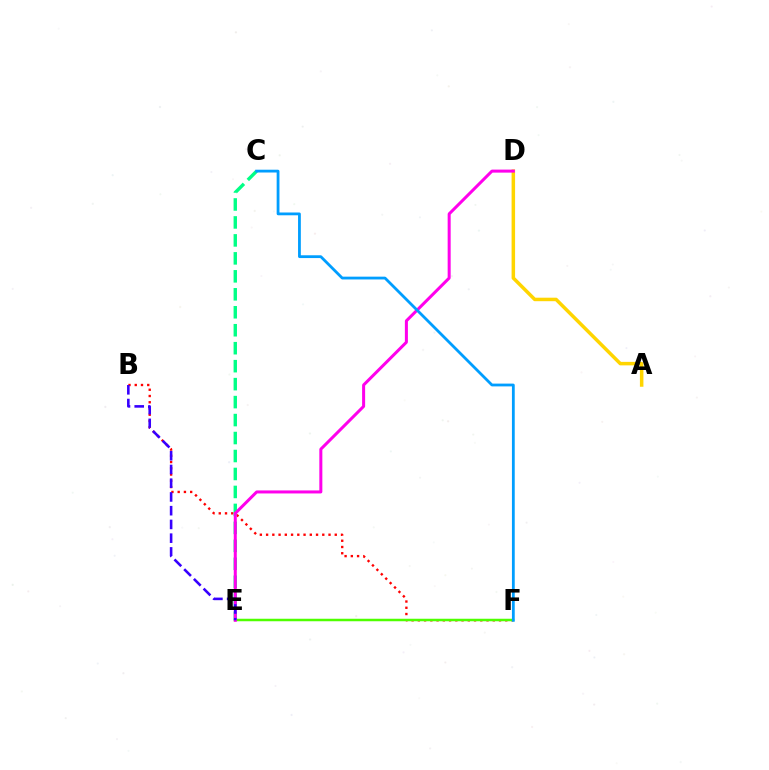{('B', 'F'): [{'color': '#ff0000', 'line_style': 'dotted', 'thickness': 1.7}], ('E', 'F'): [{'color': '#4fff00', 'line_style': 'solid', 'thickness': 1.8}], ('C', 'E'): [{'color': '#00ff86', 'line_style': 'dashed', 'thickness': 2.44}], ('A', 'D'): [{'color': '#ffd500', 'line_style': 'solid', 'thickness': 2.52}], ('D', 'E'): [{'color': '#ff00ed', 'line_style': 'solid', 'thickness': 2.17}], ('C', 'F'): [{'color': '#009eff', 'line_style': 'solid', 'thickness': 2.01}], ('B', 'E'): [{'color': '#3700ff', 'line_style': 'dashed', 'thickness': 1.87}]}